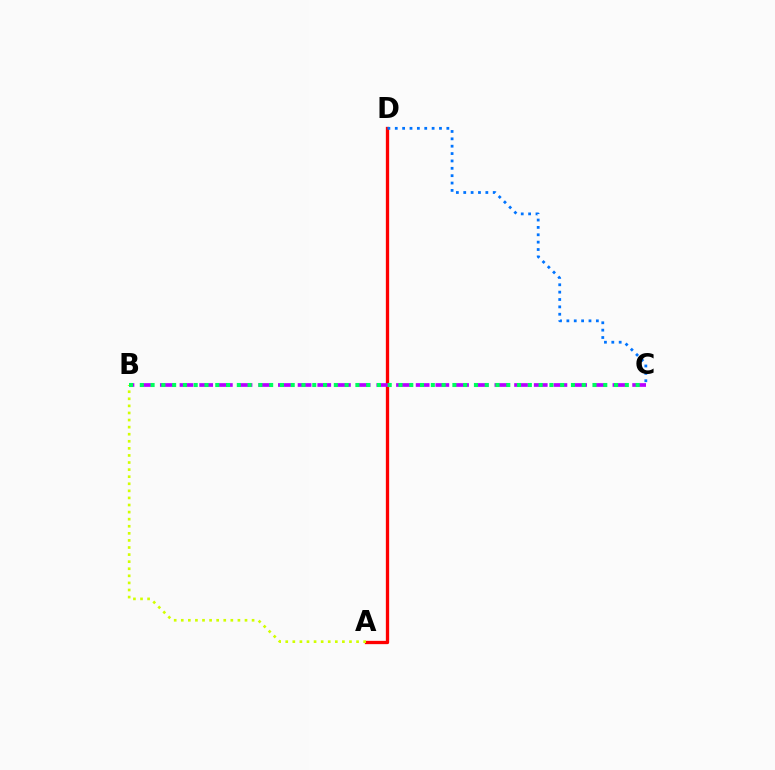{('A', 'D'): [{'color': '#ff0000', 'line_style': 'solid', 'thickness': 2.37}], ('A', 'B'): [{'color': '#d1ff00', 'line_style': 'dotted', 'thickness': 1.92}], ('C', 'D'): [{'color': '#0074ff', 'line_style': 'dotted', 'thickness': 2.0}], ('B', 'C'): [{'color': '#b900ff', 'line_style': 'dashed', 'thickness': 2.67}, {'color': '#00ff5c', 'line_style': 'dotted', 'thickness': 2.93}]}